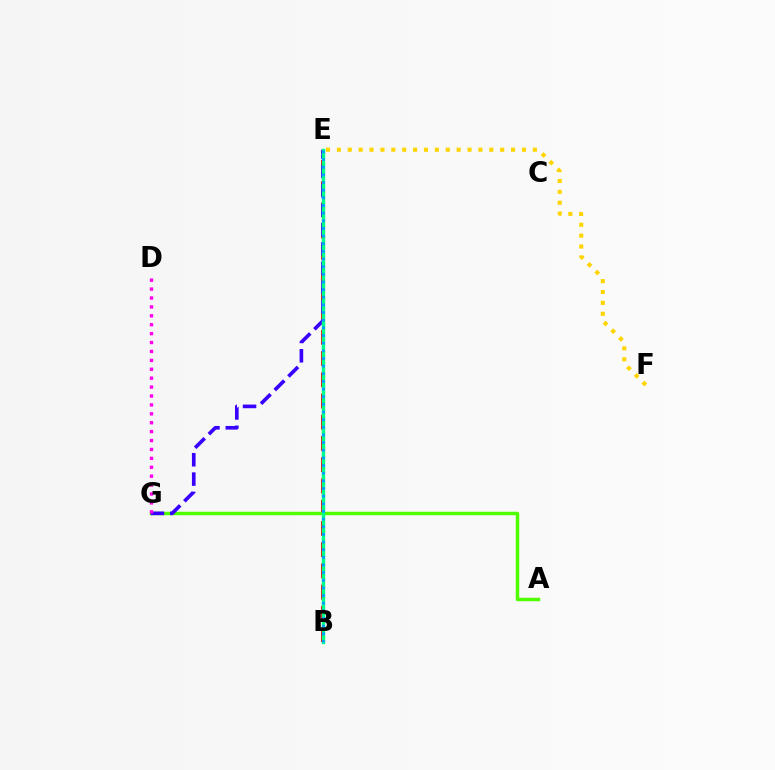{('B', 'E'): [{'color': '#ff0000', 'line_style': 'dashed', 'thickness': 2.88}, {'color': '#00ff86', 'line_style': 'solid', 'thickness': 2.46}, {'color': '#009eff', 'line_style': 'dotted', 'thickness': 2.08}], ('A', 'G'): [{'color': '#4fff00', 'line_style': 'solid', 'thickness': 2.5}], ('E', 'G'): [{'color': '#3700ff', 'line_style': 'dashed', 'thickness': 2.63}], ('D', 'G'): [{'color': '#ff00ed', 'line_style': 'dotted', 'thickness': 2.42}], ('E', 'F'): [{'color': '#ffd500', 'line_style': 'dotted', 'thickness': 2.96}]}